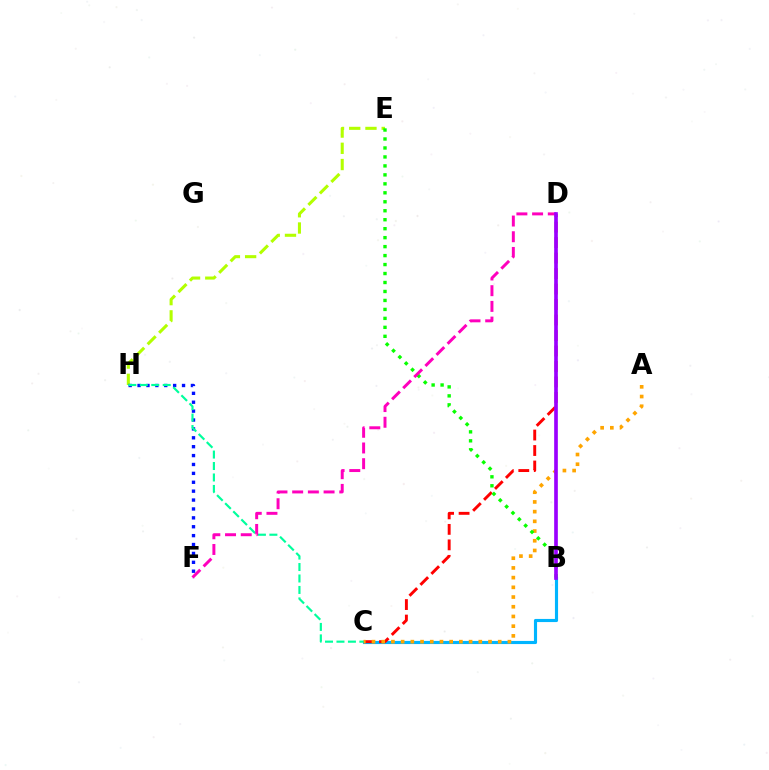{('B', 'C'): [{'color': '#00b5ff', 'line_style': 'solid', 'thickness': 2.26}], ('E', 'H'): [{'color': '#b3ff00', 'line_style': 'dashed', 'thickness': 2.21}], ('F', 'H'): [{'color': '#0010ff', 'line_style': 'dotted', 'thickness': 2.42}], ('C', 'D'): [{'color': '#ff0000', 'line_style': 'dashed', 'thickness': 2.1}], ('A', 'C'): [{'color': '#ffa500', 'line_style': 'dotted', 'thickness': 2.64}], ('C', 'H'): [{'color': '#00ff9d', 'line_style': 'dashed', 'thickness': 1.56}], ('B', 'E'): [{'color': '#08ff00', 'line_style': 'dotted', 'thickness': 2.44}], ('D', 'F'): [{'color': '#ff00bd', 'line_style': 'dashed', 'thickness': 2.13}], ('B', 'D'): [{'color': '#9b00ff', 'line_style': 'solid', 'thickness': 2.64}]}